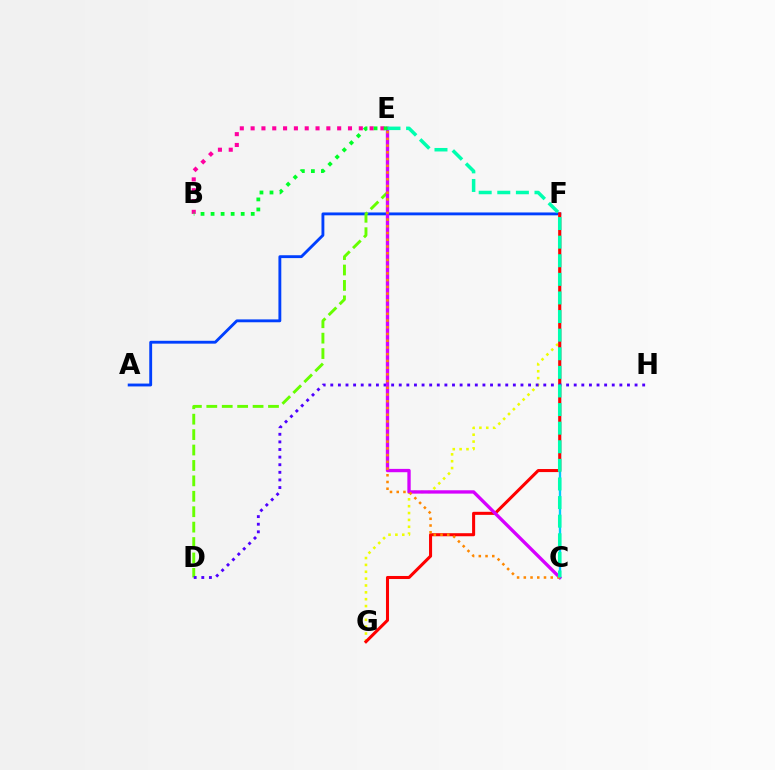{('A', 'F'): [{'color': '#003fff', 'line_style': 'solid', 'thickness': 2.06}], ('C', 'F'): [{'color': '#00c7ff', 'line_style': 'solid', 'thickness': 1.7}], ('F', 'G'): [{'color': '#eeff00', 'line_style': 'dotted', 'thickness': 1.86}, {'color': '#ff0000', 'line_style': 'solid', 'thickness': 2.2}], ('D', 'E'): [{'color': '#66ff00', 'line_style': 'dashed', 'thickness': 2.09}], ('D', 'H'): [{'color': '#4f00ff', 'line_style': 'dotted', 'thickness': 2.07}], ('C', 'E'): [{'color': '#d600ff', 'line_style': 'solid', 'thickness': 2.4}, {'color': '#ff8800', 'line_style': 'dotted', 'thickness': 1.83}, {'color': '#00ffaf', 'line_style': 'dashed', 'thickness': 2.53}], ('B', 'E'): [{'color': '#ff00a0', 'line_style': 'dotted', 'thickness': 2.94}, {'color': '#00ff27', 'line_style': 'dotted', 'thickness': 2.73}]}